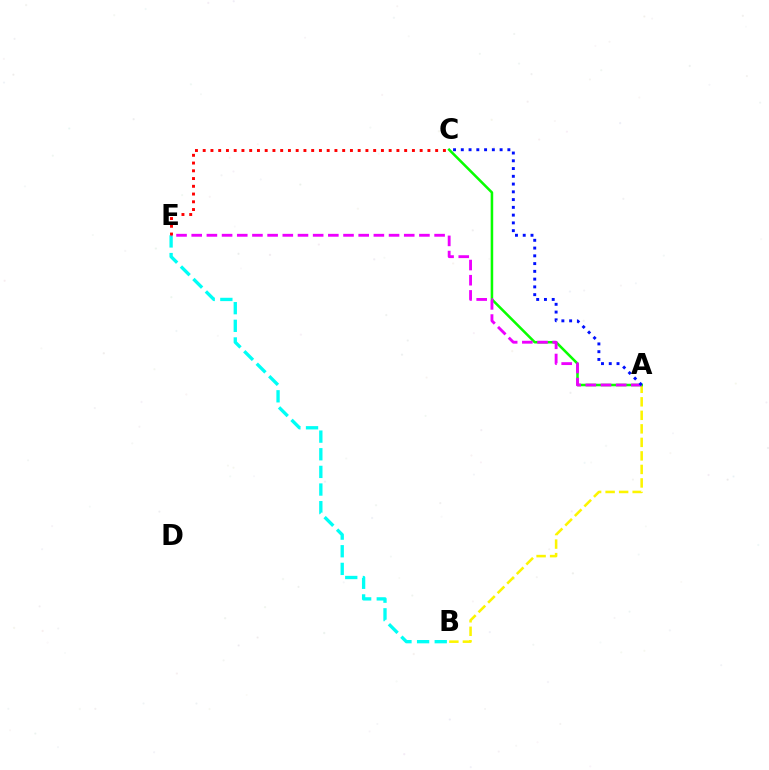{('A', 'B'): [{'color': '#fcf500', 'line_style': 'dashed', 'thickness': 1.84}], ('B', 'E'): [{'color': '#00fff6', 'line_style': 'dashed', 'thickness': 2.4}], ('A', 'C'): [{'color': '#08ff00', 'line_style': 'solid', 'thickness': 1.83}, {'color': '#0010ff', 'line_style': 'dotted', 'thickness': 2.11}], ('A', 'E'): [{'color': '#ee00ff', 'line_style': 'dashed', 'thickness': 2.06}], ('C', 'E'): [{'color': '#ff0000', 'line_style': 'dotted', 'thickness': 2.11}]}